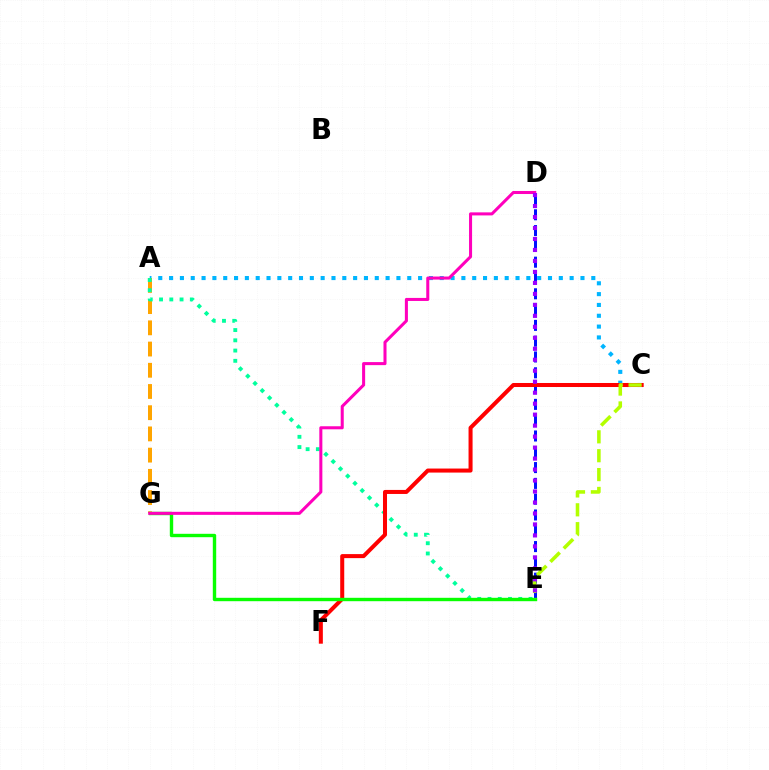{('A', 'C'): [{'color': '#00b5ff', 'line_style': 'dotted', 'thickness': 2.94}], ('A', 'G'): [{'color': '#ffa500', 'line_style': 'dashed', 'thickness': 2.88}], ('D', 'E'): [{'color': '#0010ff', 'line_style': 'dashed', 'thickness': 2.15}, {'color': '#9b00ff', 'line_style': 'dotted', 'thickness': 2.98}], ('A', 'E'): [{'color': '#00ff9d', 'line_style': 'dotted', 'thickness': 2.79}], ('C', 'F'): [{'color': '#ff0000', 'line_style': 'solid', 'thickness': 2.9}], ('E', 'G'): [{'color': '#08ff00', 'line_style': 'solid', 'thickness': 2.44}], ('D', 'G'): [{'color': '#ff00bd', 'line_style': 'solid', 'thickness': 2.19}], ('C', 'E'): [{'color': '#b3ff00', 'line_style': 'dashed', 'thickness': 2.56}]}